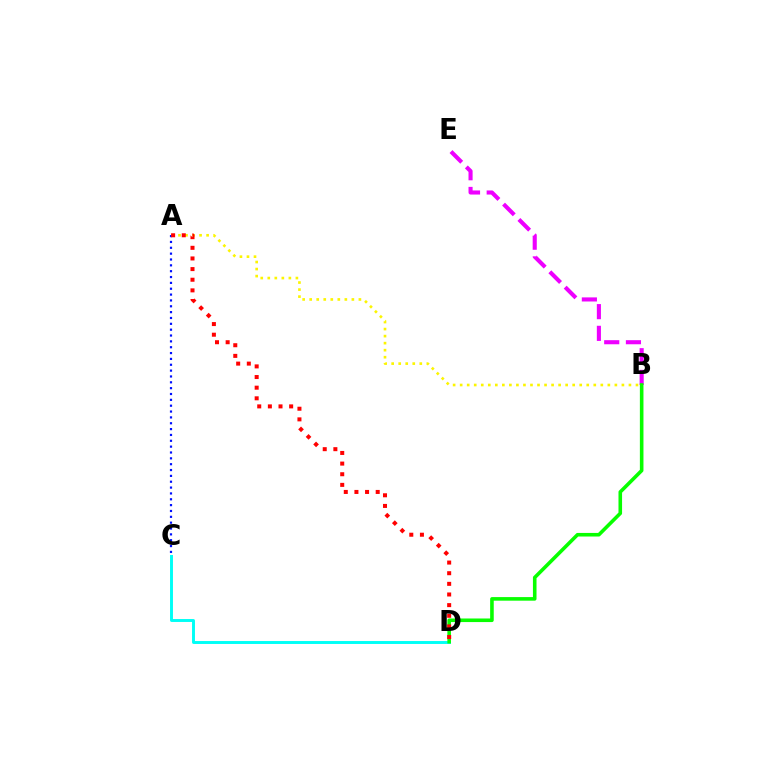{('C', 'D'): [{'color': '#00fff6', 'line_style': 'solid', 'thickness': 2.11}], ('B', 'E'): [{'color': '#ee00ff', 'line_style': 'dashed', 'thickness': 2.95}], ('B', 'D'): [{'color': '#08ff00', 'line_style': 'solid', 'thickness': 2.58}], ('A', 'B'): [{'color': '#fcf500', 'line_style': 'dotted', 'thickness': 1.91}], ('A', 'C'): [{'color': '#0010ff', 'line_style': 'dotted', 'thickness': 1.59}], ('A', 'D'): [{'color': '#ff0000', 'line_style': 'dotted', 'thickness': 2.89}]}